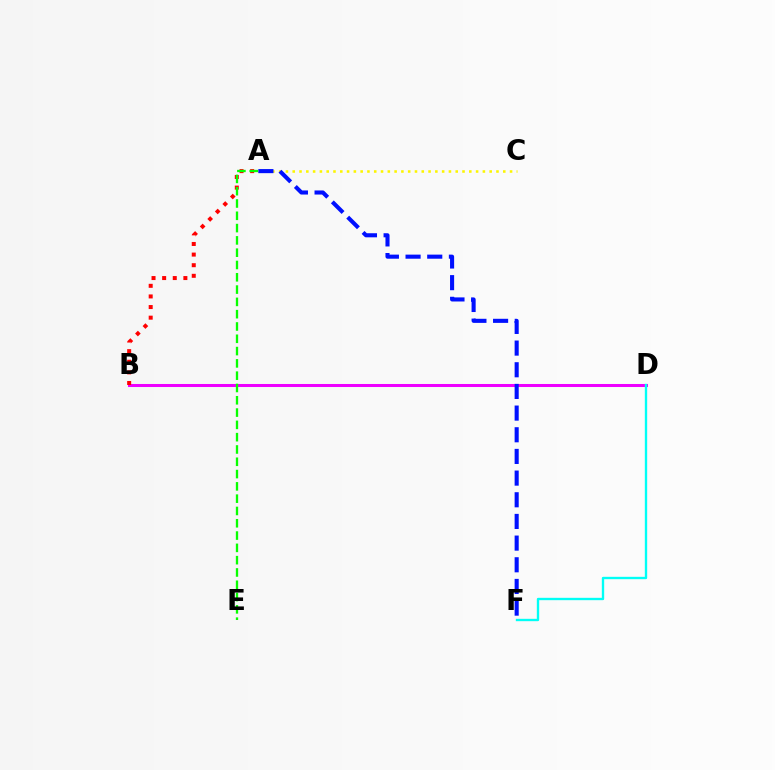{('B', 'D'): [{'color': '#ee00ff', 'line_style': 'solid', 'thickness': 2.18}], ('A', 'B'): [{'color': '#ff0000', 'line_style': 'dotted', 'thickness': 2.88}], ('A', 'C'): [{'color': '#fcf500', 'line_style': 'dotted', 'thickness': 1.85}], ('A', 'F'): [{'color': '#0010ff', 'line_style': 'dashed', 'thickness': 2.94}], ('D', 'F'): [{'color': '#00fff6', 'line_style': 'solid', 'thickness': 1.69}], ('A', 'E'): [{'color': '#08ff00', 'line_style': 'dashed', 'thickness': 1.67}]}